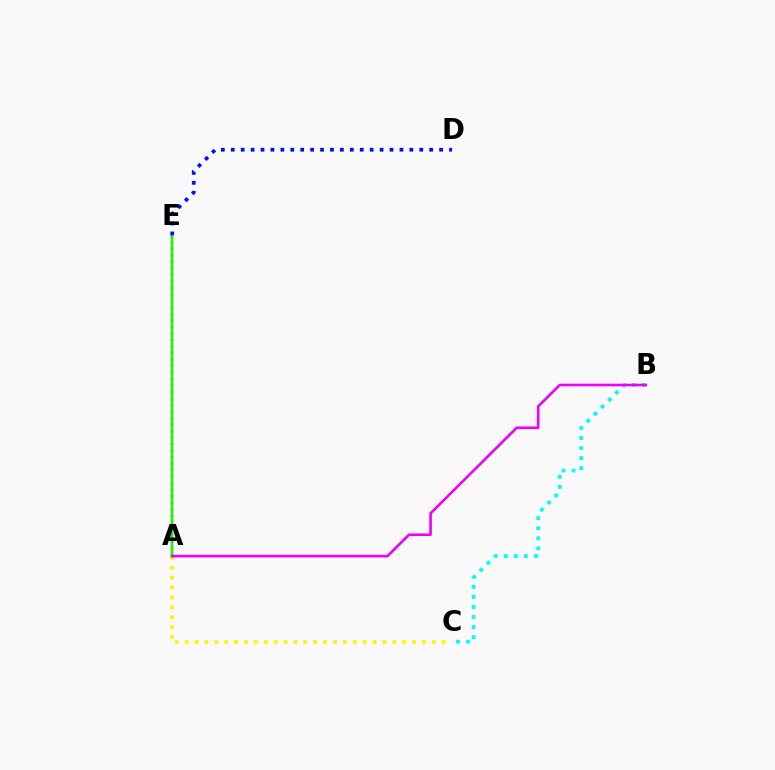{('A', 'E'): [{'color': '#ff0000', 'line_style': 'dotted', 'thickness': 1.77}, {'color': '#08ff00', 'line_style': 'solid', 'thickness': 1.8}], ('A', 'C'): [{'color': '#fcf500', 'line_style': 'dotted', 'thickness': 2.69}], ('B', 'C'): [{'color': '#00fff6', 'line_style': 'dotted', 'thickness': 2.73}], ('D', 'E'): [{'color': '#0010ff', 'line_style': 'dotted', 'thickness': 2.7}], ('A', 'B'): [{'color': '#ee00ff', 'line_style': 'solid', 'thickness': 1.9}]}